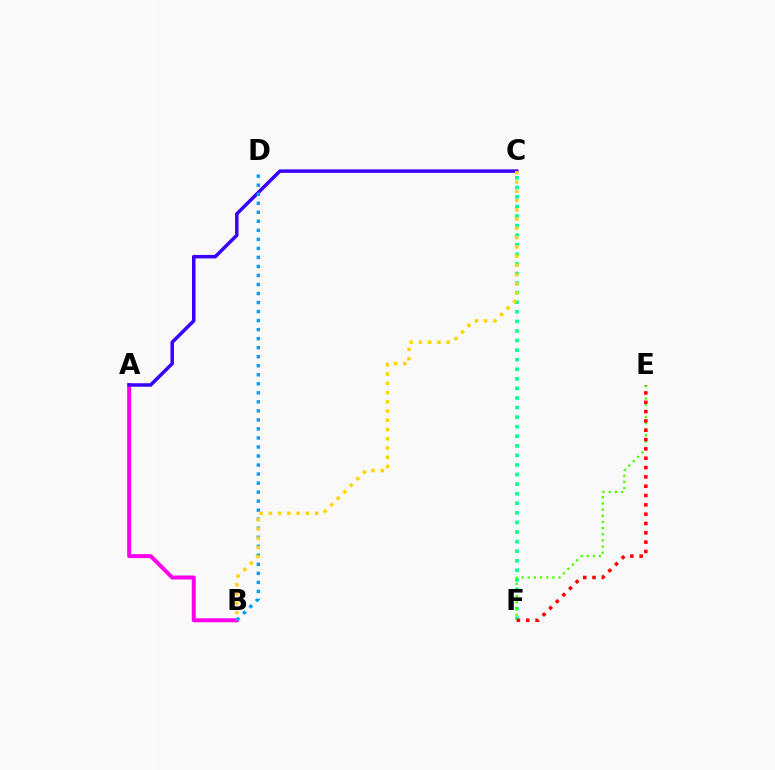{('C', 'F'): [{'color': '#00ff86', 'line_style': 'dotted', 'thickness': 2.6}], ('E', 'F'): [{'color': '#4fff00', 'line_style': 'dotted', 'thickness': 1.67}, {'color': '#ff0000', 'line_style': 'dotted', 'thickness': 2.53}], ('A', 'B'): [{'color': '#ff00ed', 'line_style': 'solid', 'thickness': 2.87}], ('A', 'C'): [{'color': '#3700ff', 'line_style': 'solid', 'thickness': 2.51}], ('B', 'D'): [{'color': '#009eff', 'line_style': 'dotted', 'thickness': 2.45}], ('B', 'C'): [{'color': '#ffd500', 'line_style': 'dotted', 'thickness': 2.51}]}